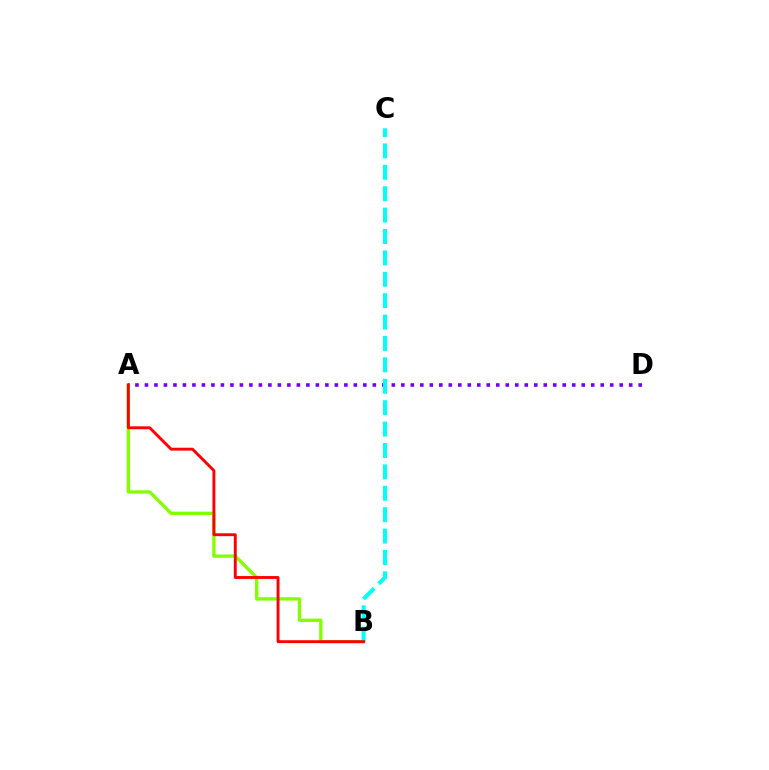{('A', 'B'): [{'color': '#84ff00', 'line_style': 'solid', 'thickness': 2.4}, {'color': '#ff0000', 'line_style': 'solid', 'thickness': 2.08}], ('A', 'D'): [{'color': '#7200ff', 'line_style': 'dotted', 'thickness': 2.58}], ('B', 'C'): [{'color': '#00fff6', 'line_style': 'dashed', 'thickness': 2.91}]}